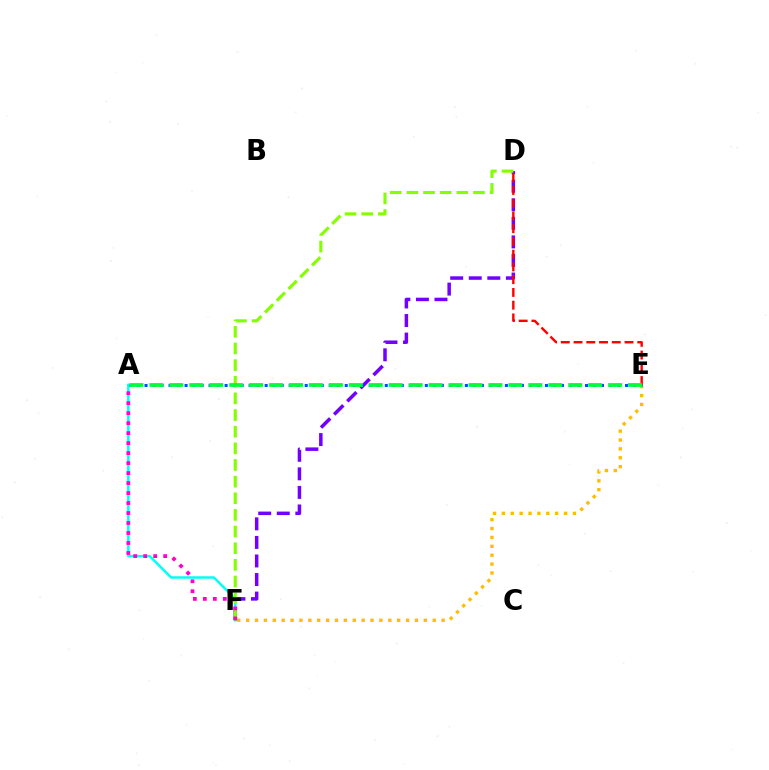{('E', 'F'): [{'color': '#ffbd00', 'line_style': 'dotted', 'thickness': 2.41}], ('D', 'F'): [{'color': '#7200ff', 'line_style': 'dashed', 'thickness': 2.52}, {'color': '#84ff00', 'line_style': 'dashed', 'thickness': 2.26}], ('D', 'E'): [{'color': '#ff0000', 'line_style': 'dashed', 'thickness': 1.73}], ('A', 'E'): [{'color': '#004bff', 'line_style': 'dotted', 'thickness': 2.18}, {'color': '#00ff39', 'line_style': 'dashed', 'thickness': 2.71}], ('A', 'F'): [{'color': '#00fff6', 'line_style': 'solid', 'thickness': 1.79}, {'color': '#ff00cf', 'line_style': 'dotted', 'thickness': 2.71}]}